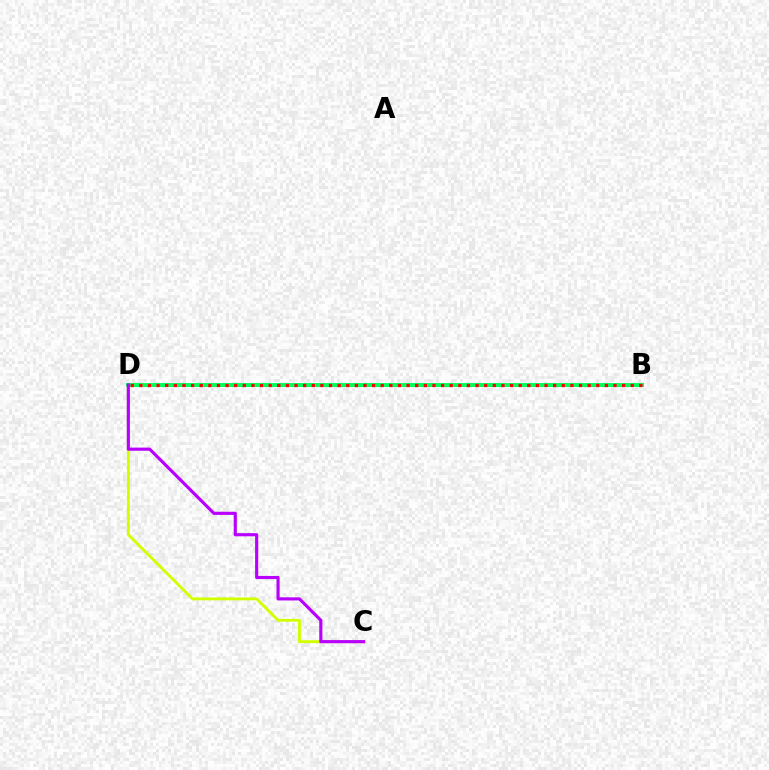{('B', 'D'): [{'color': '#0074ff', 'line_style': 'solid', 'thickness': 1.83}, {'color': '#00ff5c', 'line_style': 'solid', 'thickness': 2.82}, {'color': '#ff0000', 'line_style': 'dotted', 'thickness': 2.34}], ('C', 'D'): [{'color': '#d1ff00', 'line_style': 'solid', 'thickness': 2.05}, {'color': '#b900ff', 'line_style': 'solid', 'thickness': 2.26}]}